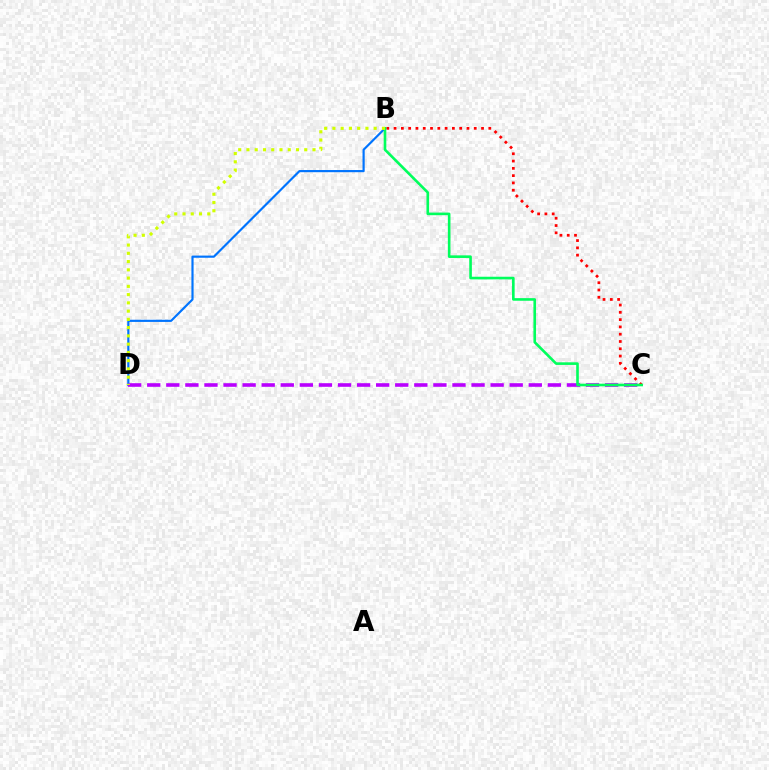{('B', 'D'): [{'color': '#0074ff', 'line_style': 'solid', 'thickness': 1.56}, {'color': '#d1ff00', 'line_style': 'dotted', 'thickness': 2.24}], ('B', 'C'): [{'color': '#ff0000', 'line_style': 'dotted', 'thickness': 1.98}, {'color': '#00ff5c', 'line_style': 'solid', 'thickness': 1.89}], ('C', 'D'): [{'color': '#b900ff', 'line_style': 'dashed', 'thickness': 2.59}]}